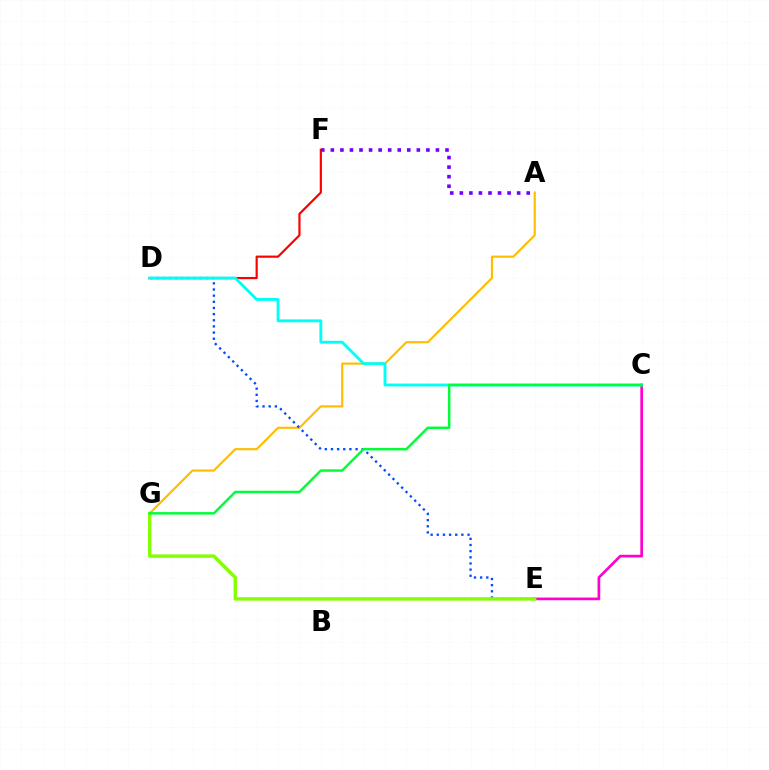{('A', 'F'): [{'color': '#7200ff', 'line_style': 'dotted', 'thickness': 2.6}], ('C', 'E'): [{'color': '#ff00cf', 'line_style': 'solid', 'thickness': 1.93}], ('D', 'F'): [{'color': '#ff0000', 'line_style': 'solid', 'thickness': 1.58}], ('A', 'G'): [{'color': '#ffbd00', 'line_style': 'solid', 'thickness': 1.55}], ('D', 'E'): [{'color': '#004bff', 'line_style': 'dotted', 'thickness': 1.67}], ('E', 'G'): [{'color': '#84ff00', 'line_style': 'solid', 'thickness': 2.46}], ('C', 'D'): [{'color': '#00fff6', 'line_style': 'solid', 'thickness': 2.06}], ('C', 'G'): [{'color': '#00ff39', 'line_style': 'solid', 'thickness': 1.78}]}